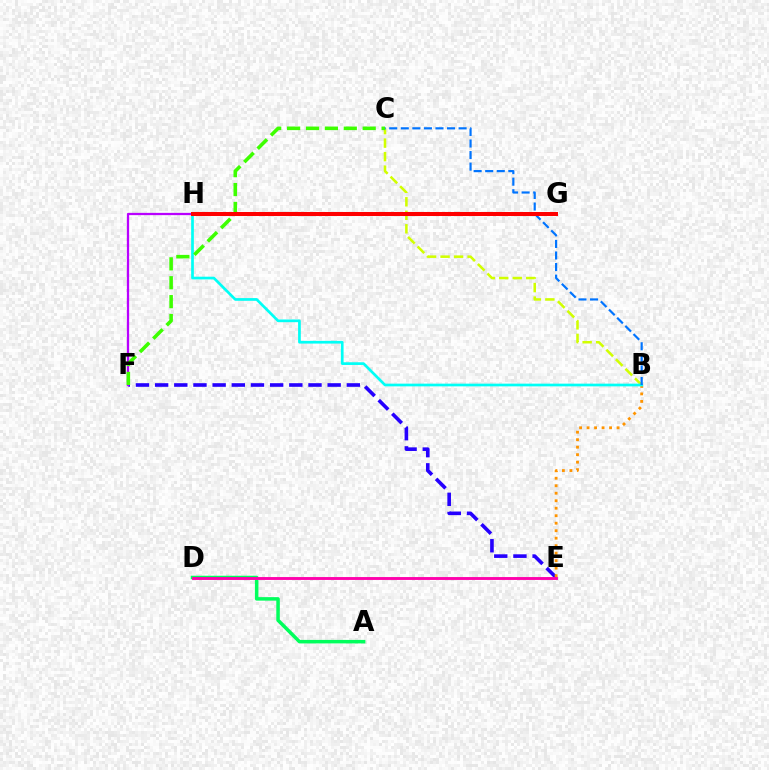{('A', 'D'): [{'color': '#00ff5c', 'line_style': 'solid', 'thickness': 2.52}], ('E', 'F'): [{'color': '#2500ff', 'line_style': 'dashed', 'thickness': 2.6}], ('B', 'C'): [{'color': '#d1ff00', 'line_style': 'dashed', 'thickness': 1.83}, {'color': '#0074ff', 'line_style': 'dashed', 'thickness': 1.57}], ('B', 'E'): [{'color': '#ff9400', 'line_style': 'dotted', 'thickness': 2.04}], ('F', 'H'): [{'color': '#b900ff', 'line_style': 'solid', 'thickness': 1.63}], ('D', 'E'): [{'color': '#ff00ac', 'line_style': 'solid', 'thickness': 2.07}], ('B', 'H'): [{'color': '#00fff6', 'line_style': 'solid', 'thickness': 1.94}], ('C', 'F'): [{'color': '#3dff00', 'line_style': 'dashed', 'thickness': 2.57}], ('G', 'H'): [{'color': '#ff0000', 'line_style': 'solid', 'thickness': 2.89}]}